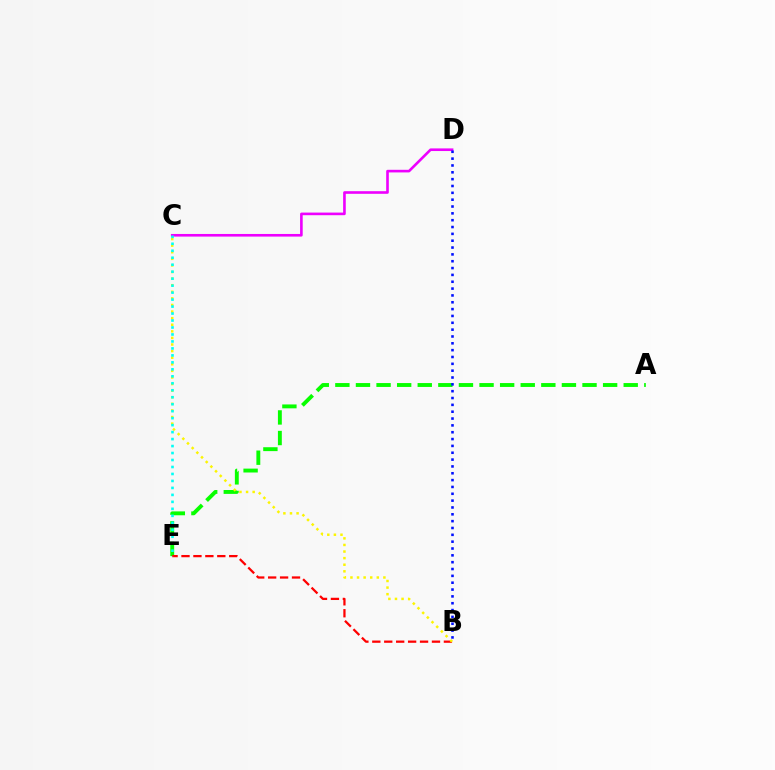{('A', 'E'): [{'color': '#08ff00', 'line_style': 'dashed', 'thickness': 2.8}], ('C', 'D'): [{'color': '#ee00ff', 'line_style': 'solid', 'thickness': 1.89}], ('B', 'D'): [{'color': '#0010ff', 'line_style': 'dotted', 'thickness': 1.86}], ('B', 'E'): [{'color': '#ff0000', 'line_style': 'dashed', 'thickness': 1.62}], ('B', 'C'): [{'color': '#fcf500', 'line_style': 'dotted', 'thickness': 1.79}], ('C', 'E'): [{'color': '#00fff6', 'line_style': 'dotted', 'thickness': 1.9}]}